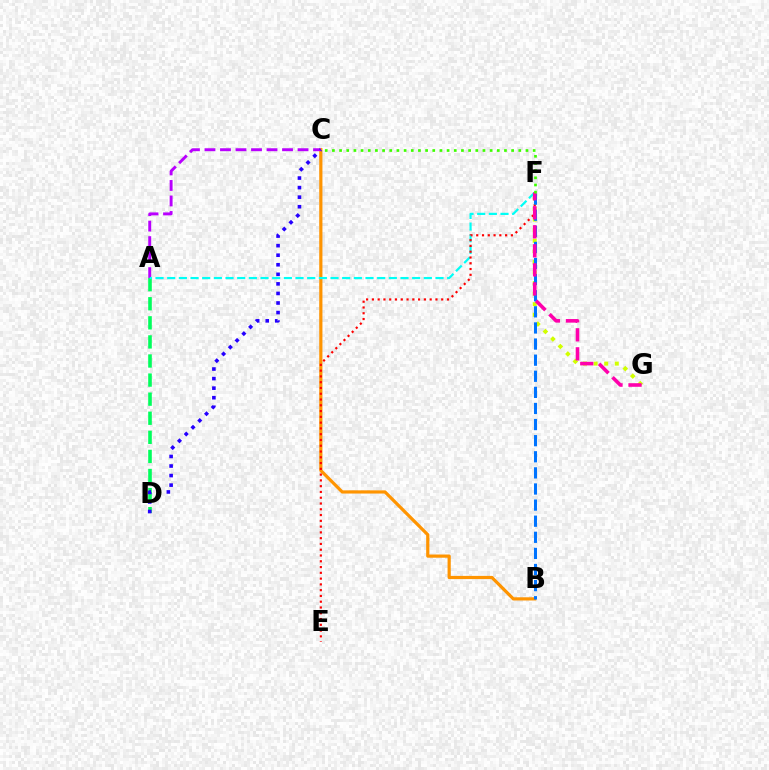{('F', 'G'): [{'color': '#d1ff00', 'line_style': 'dotted', 'thickness': 2.88}, {'color': '#ff00ac', 'line_style': 'dashed', 'thickness': 2.59}], ('A', 'D'): [{'color': '#00ff5c', 'line_style': 'dashed', 'thickness': 2.59}], ('B', 'C'): [{'color': '#ff9400', 'line_style': 'solid', 'thickness': 2.3}], ('A', 'C'): [{'color': '#b900ff', 'line_style': 'dashed', 'thickness': 2.11}], ('A', 'F'): [{'color': '#00fff6', 'line_style': 'dashed', 'thickness': 1.58}], ('E', 'F'): [{'color': '#ff0000', 'line_style': 'dotted', 'thickness': 1.57}], ('C', 'D'): [{'color': '#2500ff', 'line_style': 'dotted', 'thickness': 2.6}], ('B', 'F'): [{'color': '#0074ff', 'line_style': 'dashed', 'thickness': 2.19}], ('C', 'F'): [{'color': '#3dff00', 'line_style': 'dotted', 'thickness': 1.95}]}